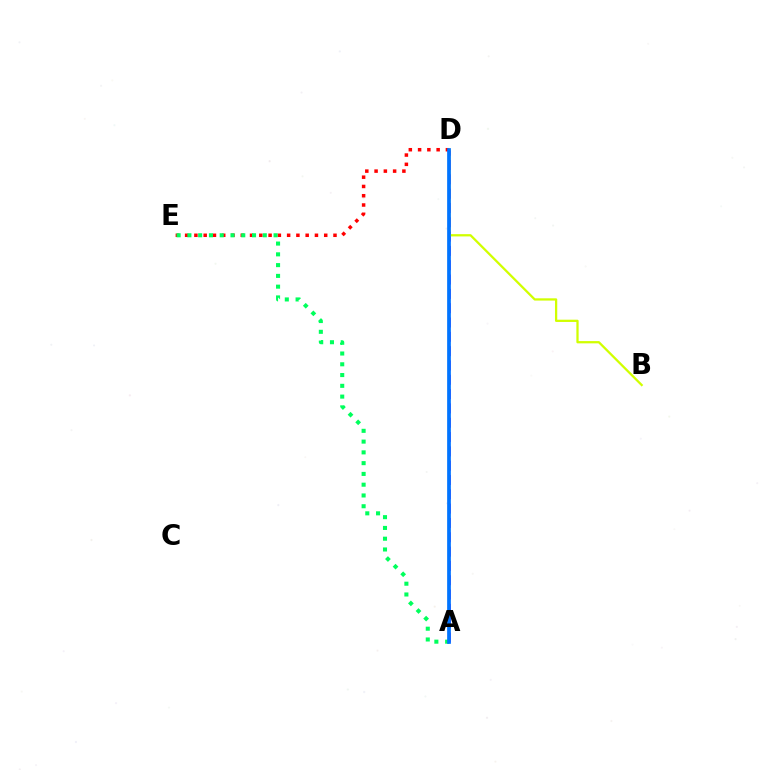{('D', 'E'): [{'color': '#ff0000', 'line_style': 'dotted', 'thickness': 2.52}], ('A', 'D'): [{'color': '#b900ff', 'line_style': 'dashed', 'thickness': 1.95}, {'color': '#0074ff', 'line_style': 'solid', 'thickness': 2.68}], ('A', 'E'): [{'color': '#00ff5c', 'line_style': 'dotted', 'thickness': 2.93}], ('B', 'D'): [{'color': '#d1ff00', 'line_style': 'solid', 'thickness': 1.63}]}